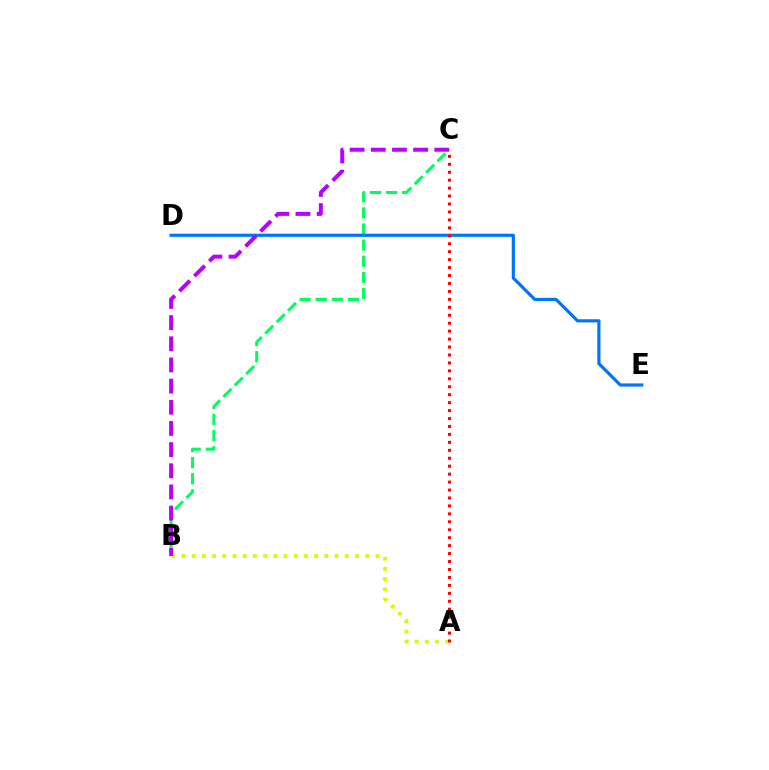{('B', 'C'): [{'color': '#00ff5c', 'line_style': 'dashed', 'thickness': 2.19}, {'color': '#b900ff', 'line_style': 'dashed', 'thickness': 2.87}], ('A', 'B'): [{'color': '#d1ff00', 'line_style': 'dotted', 'thickness': 2.77}], ('D', 'E'): [{'color': '#0074ff', 'line_style': 'solid', 'thickness': 2.28}], ('A', 'C'): [{'color': '#ff0000', 'line_style': 'dotted', 'thickness': 2.16}]}